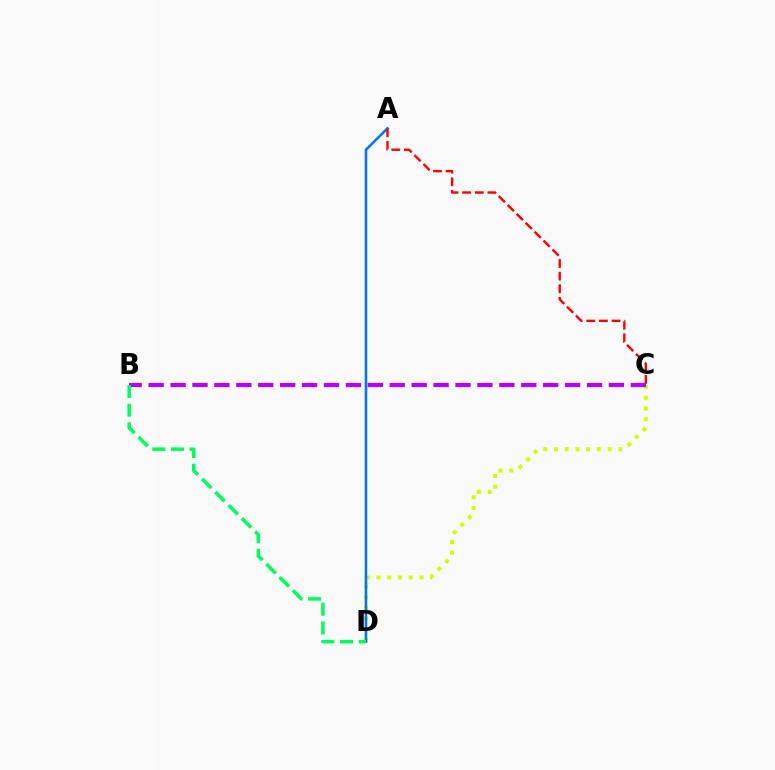{('C', 'D'): [{'color': '#d1ff00', 'line_style': 'dotted', 'thickness': 2.91}], ('A', 'D'): [{'color': '#0074ff', 'line_style': 'solid', 'thickness': 1.84}], ('A', 'C'): [{'color': '#ff0000', 'line_style': 'dashed', 'thickness': 1.72}], ('B', 'C'): [{'color': '#b900ff', 'line_style': 'dashed', 'thickness': 2.98}], ('B', 'D'): [{'color': '#00ff5c', 'line_style': 'dashed', 'thickness': 2.54}]}